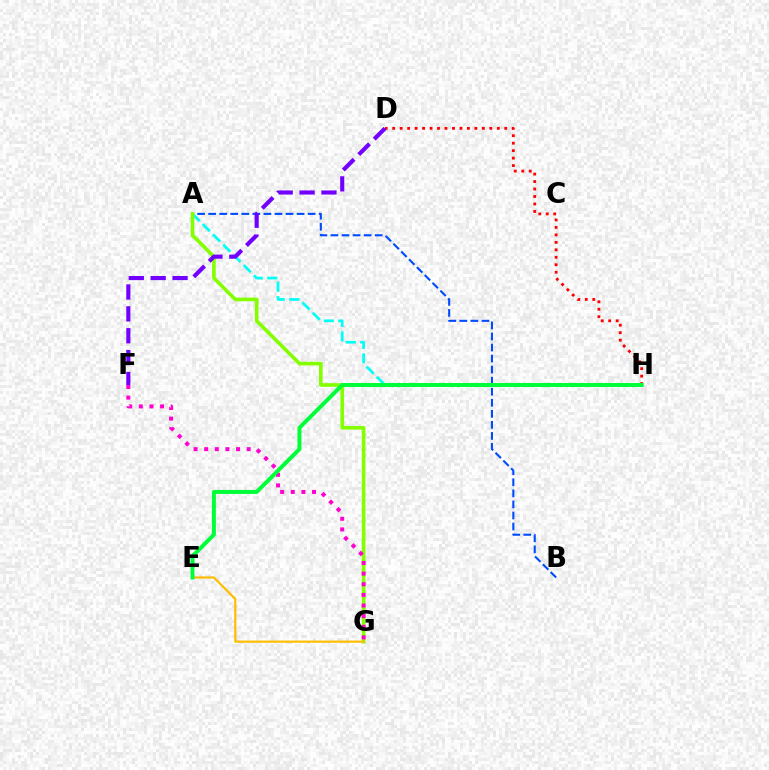{('A', 'H'): [{'color': '#00fff6', 'line_style': 'dashed', 'thickness': 1.97}], ('D', 'H'): [{'color': '#ff0000', 'line_style': 'dotted', 'thickness': 2.03}], ('A', 'B'): [{'color': '#004bff', 'line_style': 'dashed', 'thickness': 1.5}], ('A', 'G'): [{'color': '#84ff00', 'line_style': 'solid', 'thickness': 2.61}], ('E', 'G'): [{'color': '#ffbd00', 'line_style': 'solid', 'thickness': 1.57}], ('F', 'G'): [{'color': '#ff00cf', 'line_style': 'dotted', 'thickness': 2.89}], ('E', 'H'): [{'color': '#00ff39', 'line_style': 'solid', 'thickness': 2.87}], ('D', 'F'): [{'color': '#7200ff', 'line_style': 'dashed', 'thickness': 2.97}]}